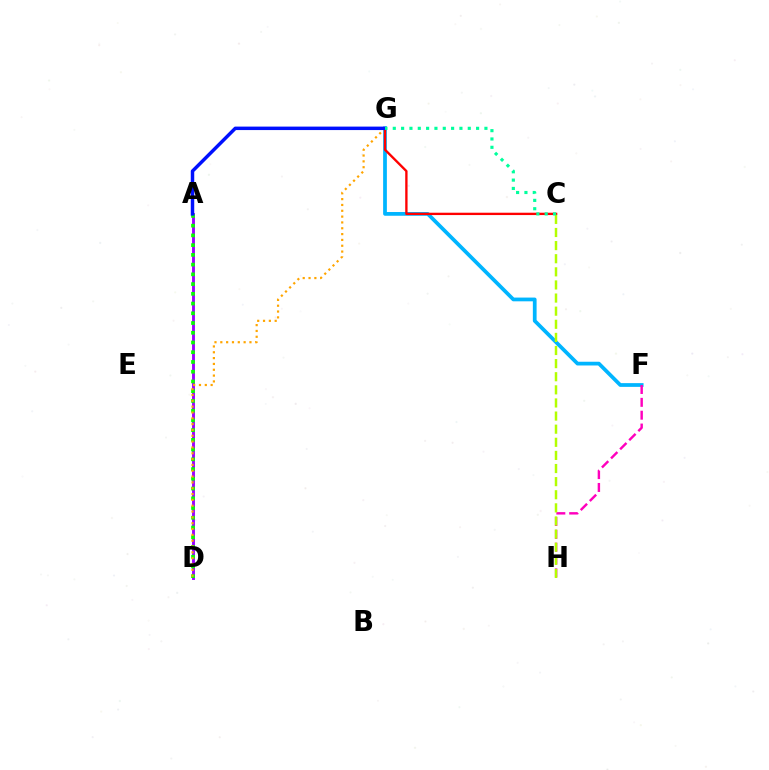{('F', 'G'): [{'color': '#00b5ff', 'line_style': 'solid', 'thickness': 2.69}], ('A', 'D'): [{'color': '#9b00ff', 'line_style': 'solid', 'thickness': 2.08}, {'color': '#08ff00', 'line_style': 'dotted', 'thickness': 2.65}], ('F', 'H'): [{'color': '#ff00bd', 'line_style': 'dashed', 'thickness': 1.75}], ('D', 'G'): [{'color': '#ffa500', 'line_style': 'dotted', 'thickness': 1.58}], ('C', 'G'): [{'color': '#ff0000', 'line_style': 'solid', 'thickness': 1.69}, {'color': '#00ff9d', 'line_style': 'dotted', 'thickness': 2.26}], ('A', 'G'): [{'color': '#0010ff', 'line_style': 'solid', 'thickness': 2.5}], ('C', 'H'): [{'color': '#b3ff00', 'line_style': 'dashed', 'thickness': 1.78}]}